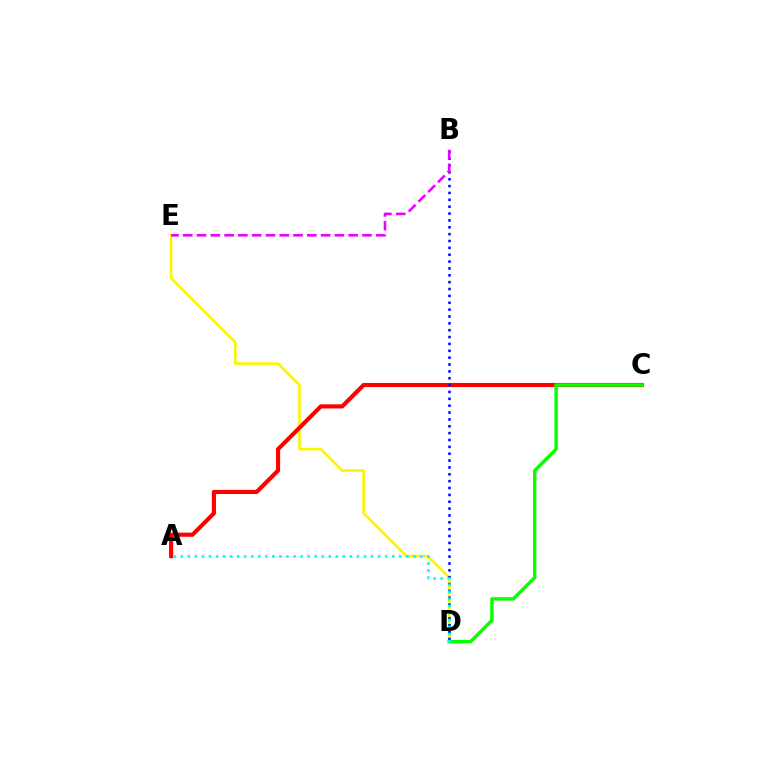{('D', 'E'): [{'color': '#fcf500', 'line_style': 'solid', 'thickness': 1.88}], ('A', 'C'): [{'color': '#ff0000', 'line_style': 'solid', 'thickness': 2.97}], ('C', 'D'): [{'color': '#08ff00', 'line_style': 'solid', 'thickness': 2.46}], ('B', 'D'): [{'color': '#0010ff', 'line_style': 'dotted', 'thickness': 1.86}], ('A', 'D'): [{'color': '#00fff6', 'line_style': 'dotted', 'thickness': 1.91}], ('B', 'E'): [{'color': '#ee00ff', 'line_style': 'dashed', 'thickness': 1.87}]}